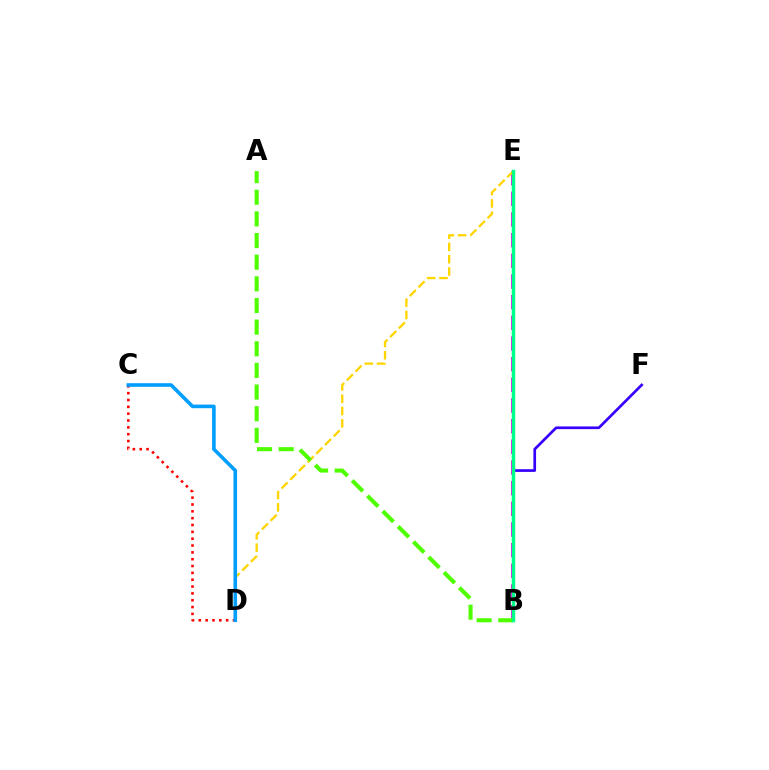{('B', 'F'): [{'color': '#3700ff', 'line_style': 'solid', 'thickness': 1.94}], ('C', 'D'): [{'color': '#ff0000', 'line_style': 'dotted', 'thickness': 1.86}, {'color': '#009eff', 'line_style': 'solid', 'thickness': 2.6}], ('B', 'E'): [{'color': '#ff00ed', 'line_style': 'dashed', 'thickness': 2.81}, {'color': '#00ff86', 'line_style': 'solid', 'thickness': 2.49}], ('D', 'E'): [{'color': '#ffd500', 'line_style': 'dashed', 'thickness': 1.67}], ('A', 'B'): [{'color': '#4fff00', 'line_style': 'dashed', 'thickness': 2.94}]}